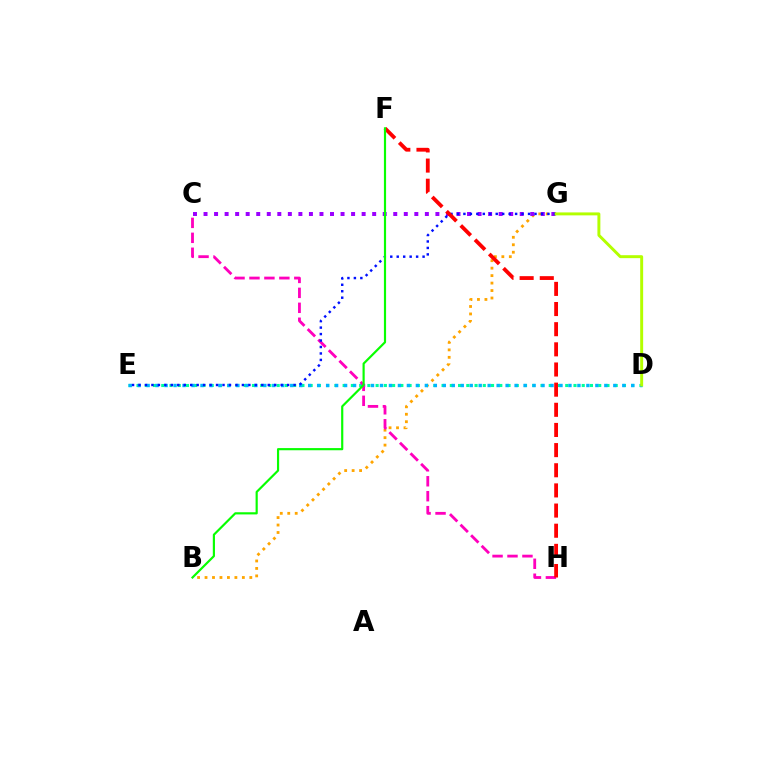{('B', 'G'): [{'color': '#ffa500', 'line_style': 'dotted', 'thickness': 2.03}], ('C', 'G'): [{'color': '#9b00ff', 'line_style': 'dotted', 'thickness': 2.86}], ('D', 'E'): [{'color': '#00ff9d', 'line_style': 'dotted', 'thickness': 2.24}, {'color': '#00b5ff', 'line_style': 'dotted', 'thickness': 2.44}], ('C', 'H'): [{'color': '#ff00bd', 'line_style': 'dashed', 'thickness': 2.03}], ('E', 'G'): [{'color': '#0010ff', 'line_style': 'dotted', 'thickness': 1.76}], ('F', 'H'): [{'color': '#ff0000', 'line_style': 'dashed', 'thickness': 2.74}], ('B', 'F'): [{'color': '#08ff00', 'line_style': 'solid', 'thickness': 1.56}], ('D', 'G'): [{'color': '#b3ff00', 'line_style': 'solid', 'thickness': 2.13}]}